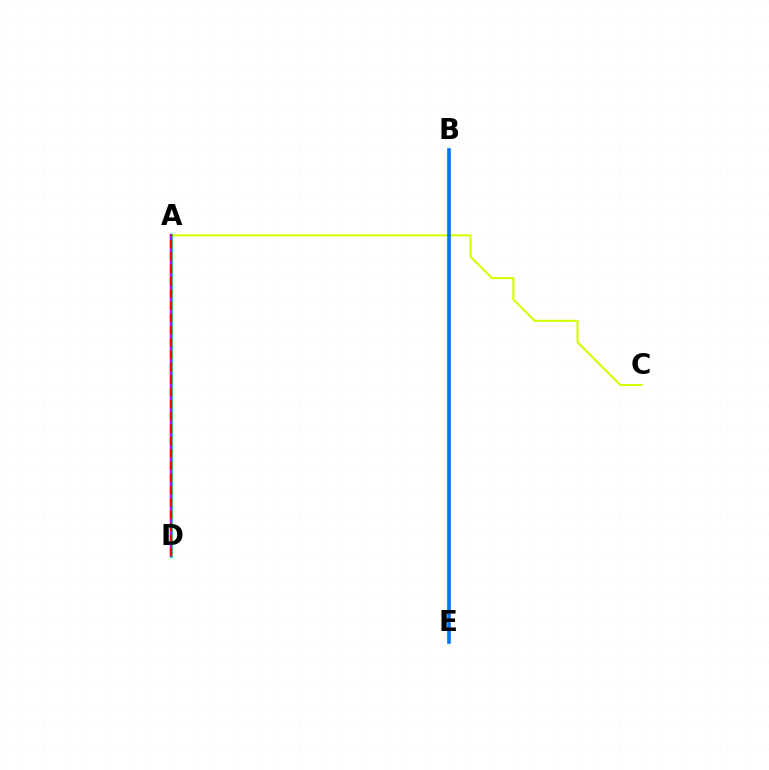{('A', 'C'): [{'color': '#d1ff00', 'line_style': 'solid', 'thickness': 1.51}], ('A', 'D'): [{'color': '#00ff5c', 'line_style': 'solid', 'thickness': 1.91}, {'color': '#b900ff', 'line_style': 'solid', 'thickness': 1.72}, {'color': '#ff0000', 'line_style': 'dashed', 'thickness': 1.67}], ('B', 'E'): [{'color': '#0074ff', 'line_style': 'solid', 'thickness': 2.6}]}